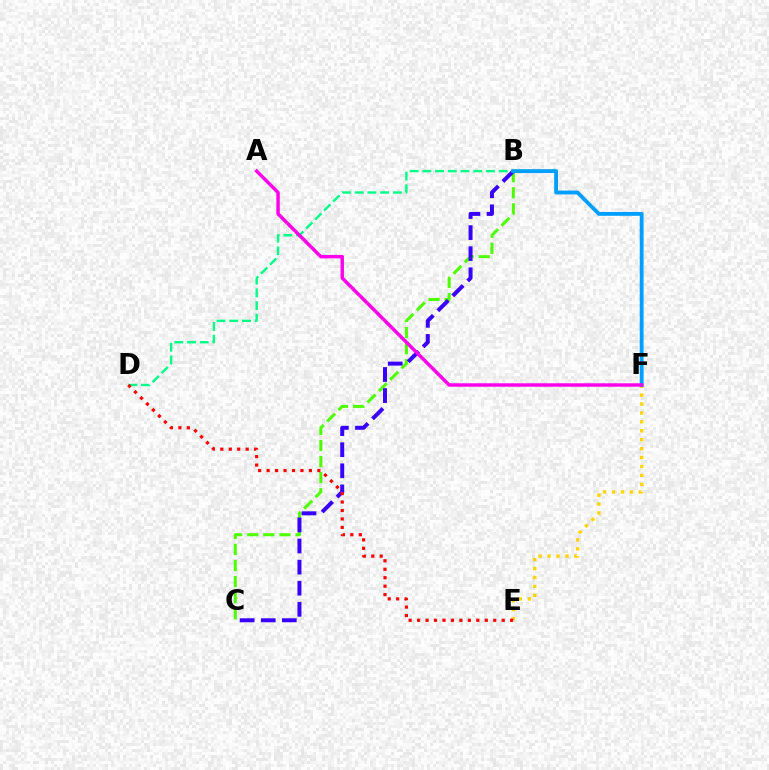{('B', 'C'): [{'color': '#4fff00', 'line_style': 'dashed', 'thickness': 2.19}, {'color': '#3700ff', 'line_style': 'dashed', 'thickness': 2.87}], ('E', 'F'): [{'color': '#ffd500', 'line_style': 'dotted', 'thickness': 2.43}], ('B', 'D'): [{'color': '#00ff86', 'line_style': 'dashed', 'thickness': 1.73}], ('B', 'F'): [{'color': '#009eff', 'line_style': 'solid', 'thickness': 2.76}], ('A', 'F'): [{'color': '#ff00ed', 'line_style': 'solid', 'thickness': 2.48}], ('D', 'E'): [{'color': '#ff0000', 'line_style': 'dotted', 'thickness': 2.3}]}